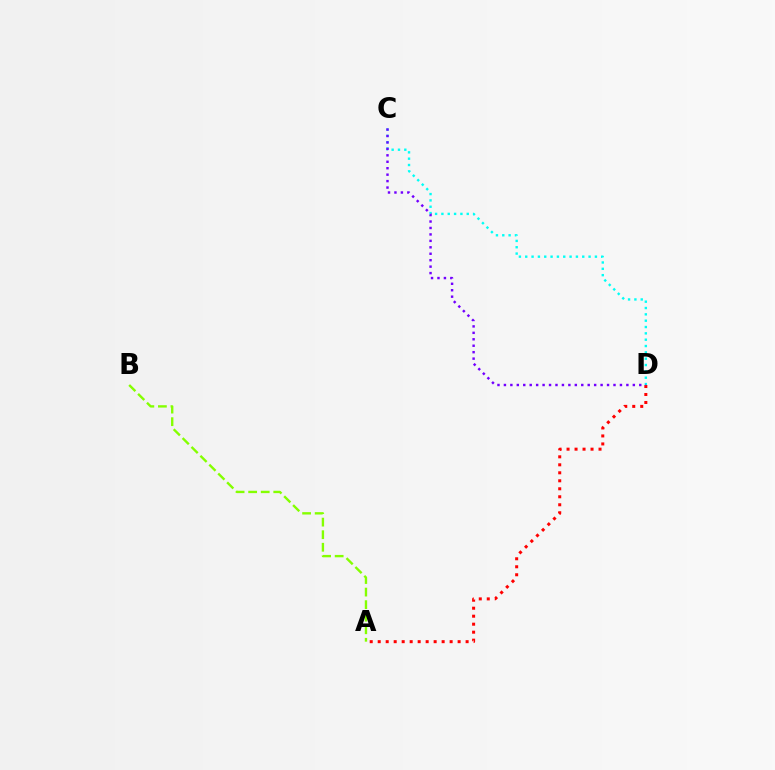{('A', 'D'): [{'color': '#ff0000', 'line_style': 'dotted', 'thickness': 2.17}], ('A', 'B'): [{'color': '#84ff00', 'line_style': 'dashed', 'thickness': 1.71}], ('C', 'D'): [{'color': '#00fff6', 'line_style': 'dotted', 'thickness': 1.72}, {'color': '#7200ff', 'line_style': 'dotted', 'thickness': 1.75}]}